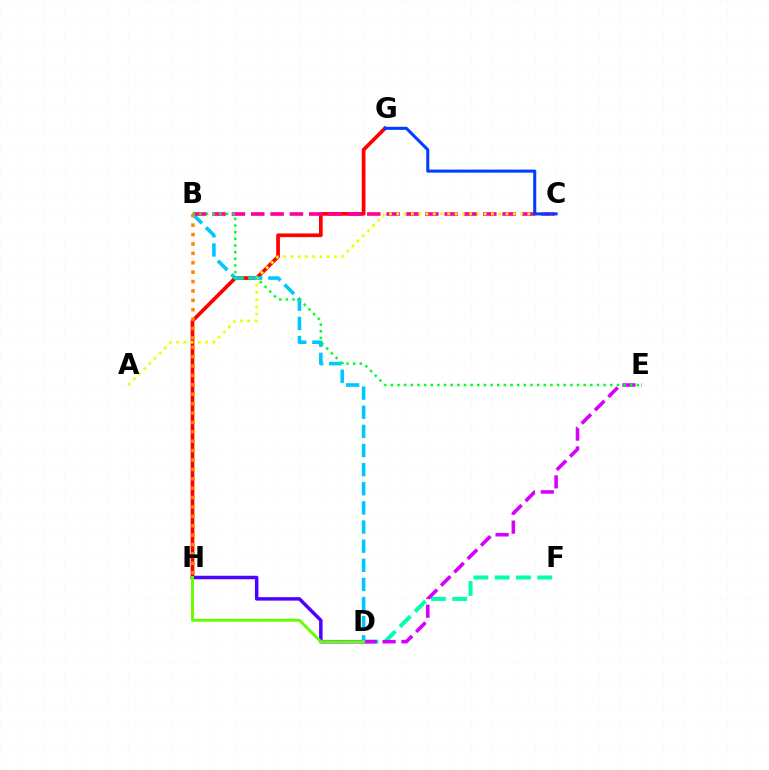{('G', 'H'): [{'color': '#ff0000', 'line_style': 'solid', 'thickness': 2.66}], ('D', 'H'): [{'color': '#4f00ff', 'line_style': 'solid', 'thickness': 2.5}, {'color': '#66ff00', 'line_style': 'solid', 'thickness': 2.11}], ('D', 'F'): [{'color': '#00ffaf', 'line_style': 'dashed', 'thickness': 2.89}], ('B', 'D'): [{'color': '#00c7ff', 'line_style': 'dashed', 'thickness': 2.6}], ('B', 'C'): [{'color': '#ff00a0', 'line_style': 'dashed', 'thickness': 2.63}], ('D', 'E'): [{'color': '#d600ff', 'line_style': 'dashed', 'thickness': 2.56}], ('B', 'H'): [{'color': '#ff8800', 'line_style': 'dotted', 'thickness': 2.55}], ('A', 'C'): [{'color': '#eeff00', 'line_style': 'dotted', 'thickness': 1.98}], ('B', 'E'): [{'color': '#00ff27', 'line_style': 'dotted', 'thickness': 1.81}], ('C', 'G'): [{'color': '#003fff', 'line_style': 'solid', 'thickness': 2.2}]}